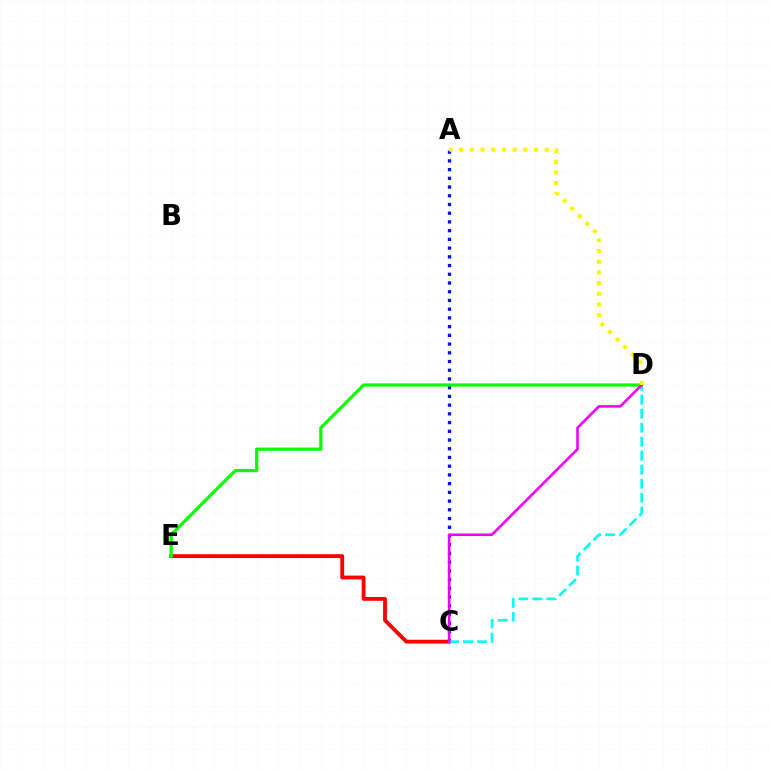{('C', 'E'): [{'color': '#ff0000', 'line_style': 'solid', 'thickness': 2.76}], ('A', 'C'): [{'color': '#0010ff', 'line_style': 'dotted', 'thickness': 2.37}], ('D', 'E'): [{'color': '#08ff00', 'line_style': 'solid', 'thickness': 2.33}], ('C', 'D'): [{'color': '#00fff6', 'line_style': 'dashed', 'thickness': 1.9}, {'color': '#ee00ff', 'line_style': 'solid', 'thickness': 1.87}], ('A', 'D'): [{'color': '#fcf500', 'line_style': 'dotted', 'thickness': 2.91}]}